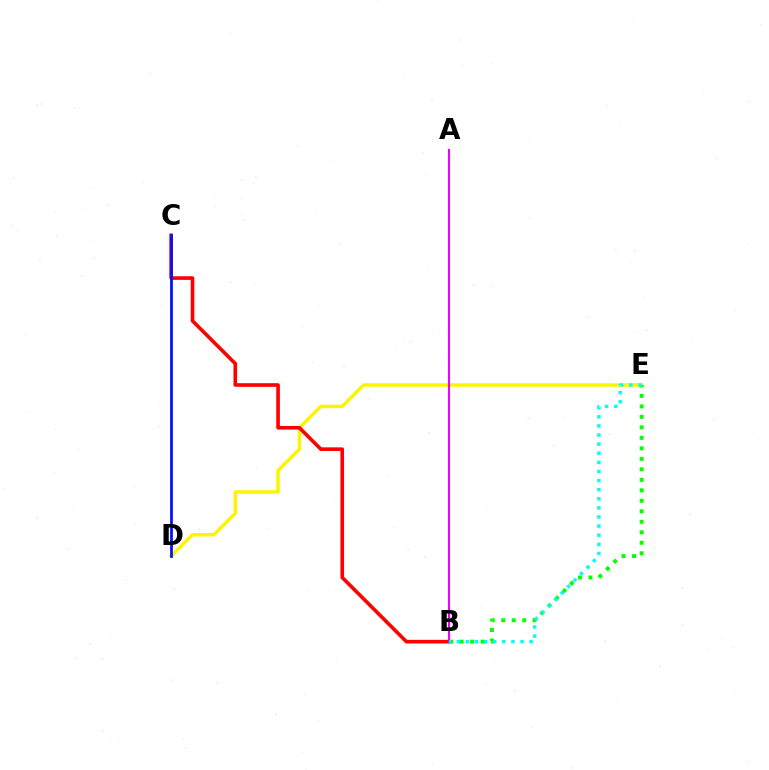{('D', 'E'): [{'color': '#fcf500', 'line_style': 'solid', 'thickness': 2.5}], ('B', 'C'): [{'color': '#ff0000', 'line_style': 'solid', 'thickness': 2.61}], ('C', 'D'): [{'color': '#0010ff', 'line_style': 'solid', 'thickness': 1.97}], ('B', 'E'): [{'color': '#08ff00', 'line_style': 'dotted', 'thickness': 2.85}, {'color': '#00fff6', 'line_style': 'dotted', 'thickness': 2.47}], ('A', 'B'): [{'color': '#ee00ff', 'line_style': 'solid', 'thickness': 1.52}]}